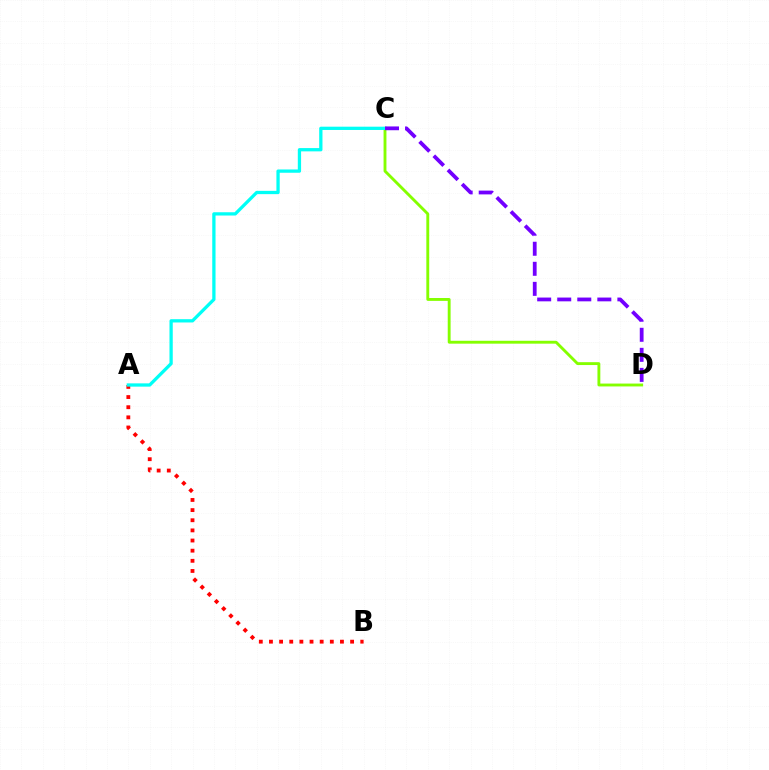{('C', 'D'): [{'color': '#84ff00', 'line_style': 'solid', 'thickness': 2.07}, {'color': '#7200ff', 'line_style': 'dashed', 'thickness': 2.72}], ('A', 'B'): [{'color': '#ff0000', 'line_style': 'dotted', 'thickness': 2.76}], ('A', 'C'): [{'color': '#00fff6', 'line_style': 'solid', 'thickness': 2.36}]}